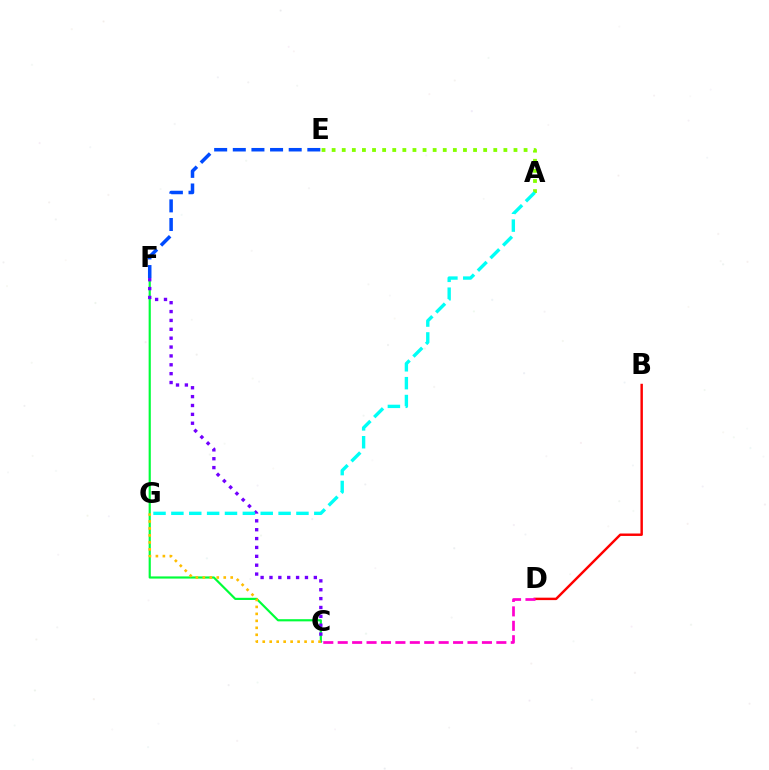{('C', 'F'): [{'color': '#00ff39', 'line_style': 'solid', 'thickness': 1.56}, {'color': '#7200ff', 'line_style': 'dotted', 'thickness': 2.41}], ('B', 'D'): [{'color': '#ff0000', 'line_style': 'solid', 'thickness': 1.76}], ('A', 'E'): [{'color': '#84ff00', 'line_style': 'dotted', 'thickness': 2.74}], ('E', 'F'): [{'color': '#004bff', 'line_style': 'dashed', 'thickness': 2.53}], ('C', 'G'): [{'color': '#ffbd00', 'line_style': 'dotted', 'thickness': 1.89}], ('A', 'G'): [{'color': '#00fff6', 'line_style': 'dashed', 'thickness': 2.43}], ('C', 'D'): [{'color': '#ff00cf', 'line_style': 'dashed', 'thickness': 1.96}]}